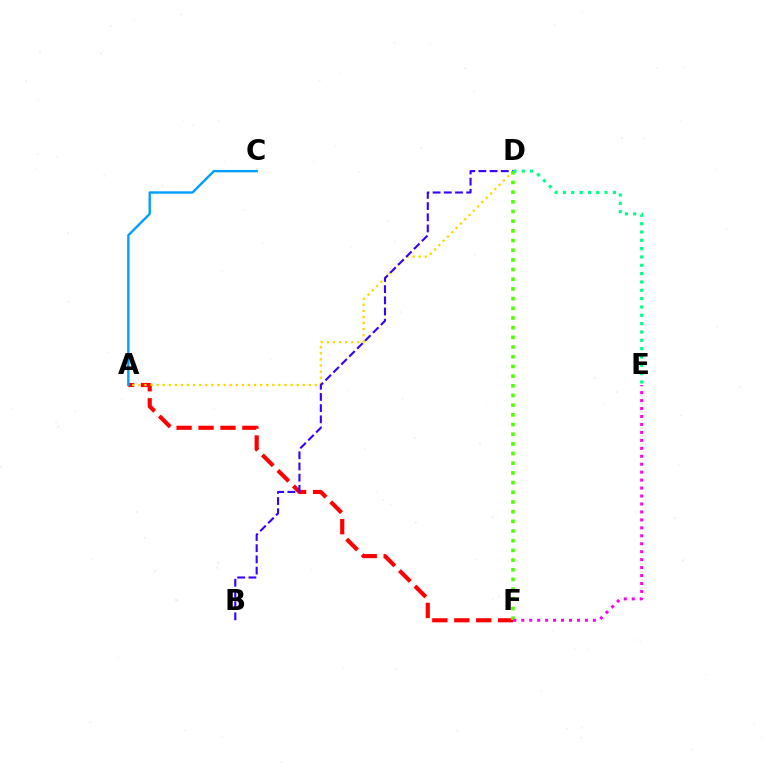{('A', 'F'): [{'color': '#ff0000', 'line_style': 'dashed', 'thickness': 2.98}], ('A', 'D'): [{'color': '#ffd500', 'line_style': 'dotted', 'thickness': 1.65}], ('B', 'D'): [{'color': '#3700ff', 'line_style': 'dashed', 'thickness': 1.52}], ('A', 'C'): [{'color': '#009eff', 'line_style': 'solid', 'thickness': 1.71}], ('D', 'F'): [{'color': '#4fff00', 'line_style': 'dotted', 'thickness': 2.63}], ('D', 'E'): [{'color': '#00ff86', 'line_style': 'dotted', 'thickness': 2.26}], ('E', 'F'): [{'color': '#ff00ed', 'line_style': 'dotted', 'thickness': 2.16}]}